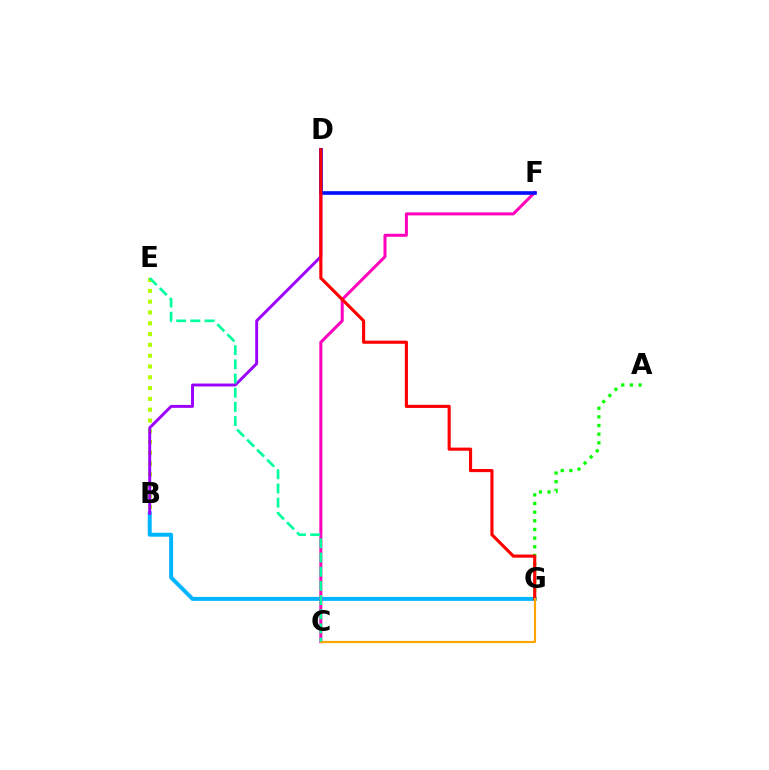{('B', 'G'): [{'color': '#00b5ff', 'line_style': 'solid', 'thickness': 2.86}], ('B', 'E'): [{'color': '#b3ff00', 'line_style': 'dotted', 'thickness': 2.94}], ('A', 'G'): [{'color': '#08ff00', 'line_style': 'dotted', 'thickness': 2.35}], ('B', 'D'): [{'color': '#9b00ff', 'line_style': 'solid', 'thickness': 2.1}], ('C', 'F'): [{'color': '#ff00bd', 'line_style': 'solid', 'thickness': 2.17}], ('D', 'F'): [{'color': '#0010ff', 'line_style': 'solid', 'thickness': 2.6}], ('D', 'G'): [{'color': '#ff0000', 'line_style': 'solid', 'thickness': 2.25}], ('C', 'G'): [{'color': '#ffa500', 'line_style': 'solid', 'thickness': 1.56}], ('C', 'E'): [{'color': '#00ff9d', 'line_style': 'dashed', 'thickness': 1.93}]}